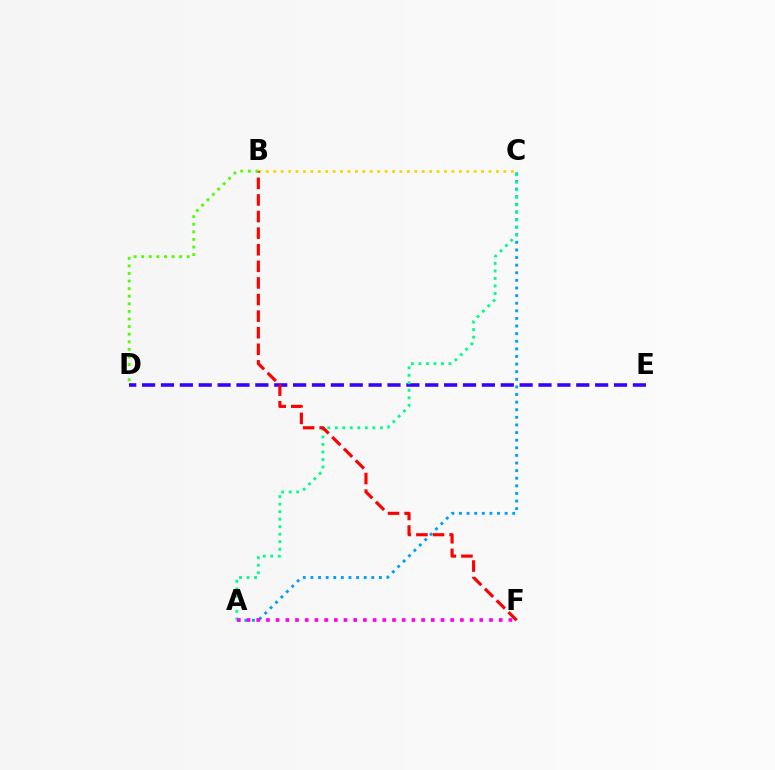{('A', 'C'): [{'color': '#009eff', 'line_style': 'dotted', 'thickness': 2.07}, {'color': '#00ff86', 'line_style': 'dotted', 'thickness': 2.04}], ('D', 'E'): [{'color': '#3700ff', 'line_style': 'dashed', 'thickness': 2.56}], ('A', 'F'): [{'color': '#ff00ed', 'line_style': 'dotted', 'thickness': 2.64}], ('B', 'C'): [{'color': '#ffd500', 'line_style': 'dotted', 'thickness': 2.02}], ('B', 'F'): [{'color': '#ff0000', 'line_style': 'dashed', 'thickness': 2.25}], ('B', 'D'): [{'color': '#4fff00', 'line_style': 'dotted', 'thickness': 2.06}]}